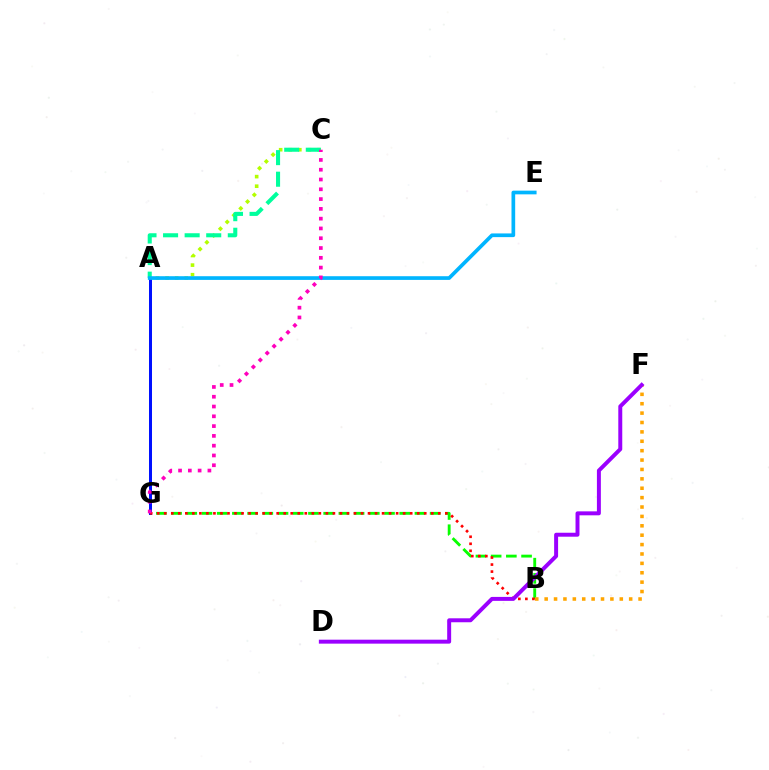{('B', 'G'): [{'color': '#08ff00', 'line_style': 'dashed', 'thickness': 2.07}, {'color': '#ff0000', 'line_style': 'dotted', 'thickness': 1.91}], ('A', 'C'): [{'color': '#b3ff00', 'line_style': 'dotted', 'thickness': 2.61}, {'color': '#00ff9d', 'line_style': 'dashed', 'thickness': 2.93}], ('A', 'G'): [{'color': '#0010ff', 'line_style': 'solid', 'thickness': 2.17}], ('B', 'F'): [{'color': '#ffa500', 'line_style': 'dotted', 'thickness': 2.55}], ('A', 'E'): [{'color': '#00b5ff', 'line_style': 'solid', 'thickness': 2.66}], ('D', 'F'): [{'color': '#9b00ff', 'line_style': 'solid', 'thickness': 2.85}], ('C', 'G'): [{'color': '#ff00bd', 'line_style': 'dotted', 'thickness': 2.66}]}